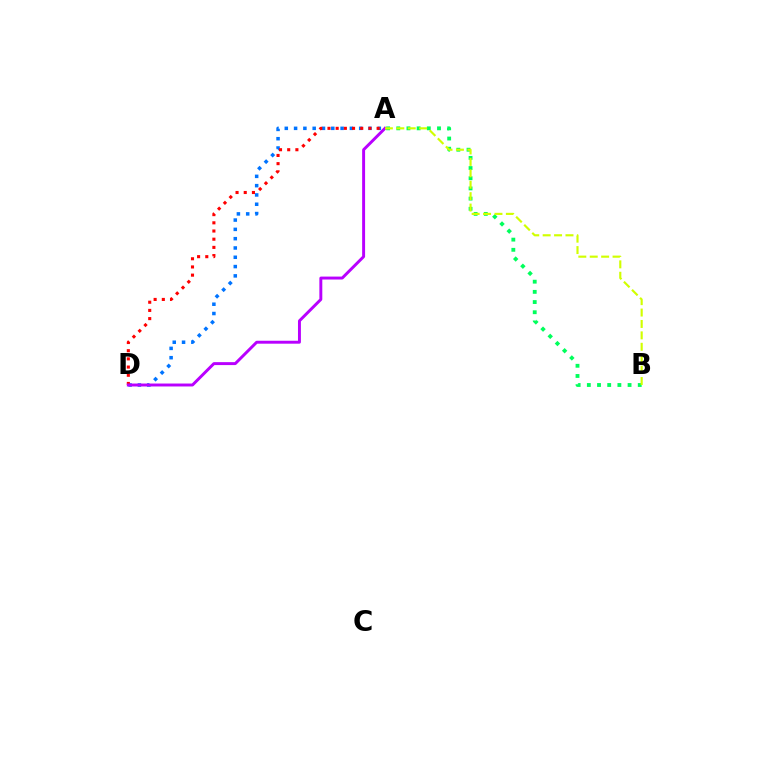{('A', 'D'): [{'color': '#0074ff', 'line_style': 'dotted', 'thickness': 2.53}, {'color': '#ff0000', 'line_style': 'dotted', 'thickness': 2.23}, {'color': '#b900ff', 'line_style': 'solid', 'thickness': 2.12}], ('A', 'B'): [{'color': '#00ff5c', 'line_style': 'dotted', 'thickness': 2.77}, {'color': '#d1ff00', 'line_style': 'dashed', 'thickness': 1.55}]}